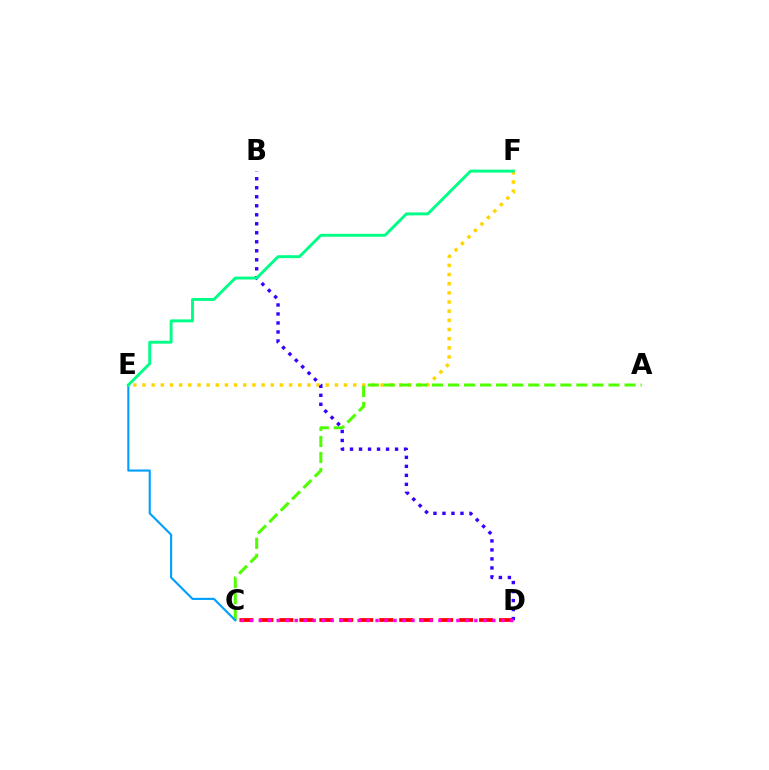{('E', 'F'): [{'color': '#ffd500', 'line_style': 'dotted', 'thickness': 2.49}, {'color': '#00ff86', 'line_style': 'solid', 'thickness': 2.09}], ('A', 'C'): [{'color': '#4fff00', 'line_style': 'dashed', 'thickness': 2.18}], ('C', 'E'): [{'color': '#009eff', 'line_style': 'solid', 'thickness': 1.52}], ('C', 'D'): [{'color': '#ff0000', 'line_style': 'dashed', 'thickness': 2.71}, {'color': '#ff00ed', 'line_style': 'dotted', 'thickness': 2.44}], ('B', 'D'): [{'color': '#3700ff', 'line_style': 'dotted', 'thickness': 2.45}]}